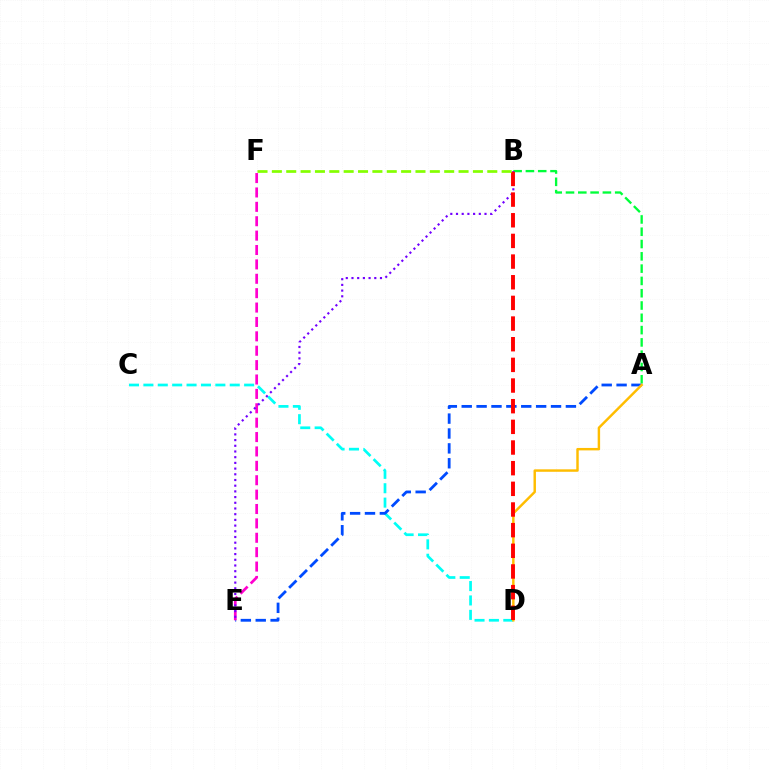{('A', 'B'): [{'color': '#00ff39', 'line_style': 'dashed', 'thickness': 1.67}], ('C', 'D'): [{'color': '#00fff6', 'line_style': 'dashed', 'thickness': 1.96}], ('A', 'E'): [{'color': '#004bff', 'line_style': 'dashed', 'thickness': 2.02}], ('E', 'F'): [{'color': '#ff00cf', 'line_style': 'dashed', 'thickness': 1.95}], ('A', 'D'): [{'color': '#ffbd00', 'line_style': 'solid', 'thickness': 1.76}], ('B', 'E'): [{'color': '#7200ff', 'line_style': 'dotted', 'thickness': 1.55}], ('B', 'D'): [{'color': '#ff0000', 'line_style': 'dashed', 'thickness': 2.81}], ('B', 'F'): [{'color': '#84ff00', 'line_style': 'dashed', 'thickness': 1.95}]}